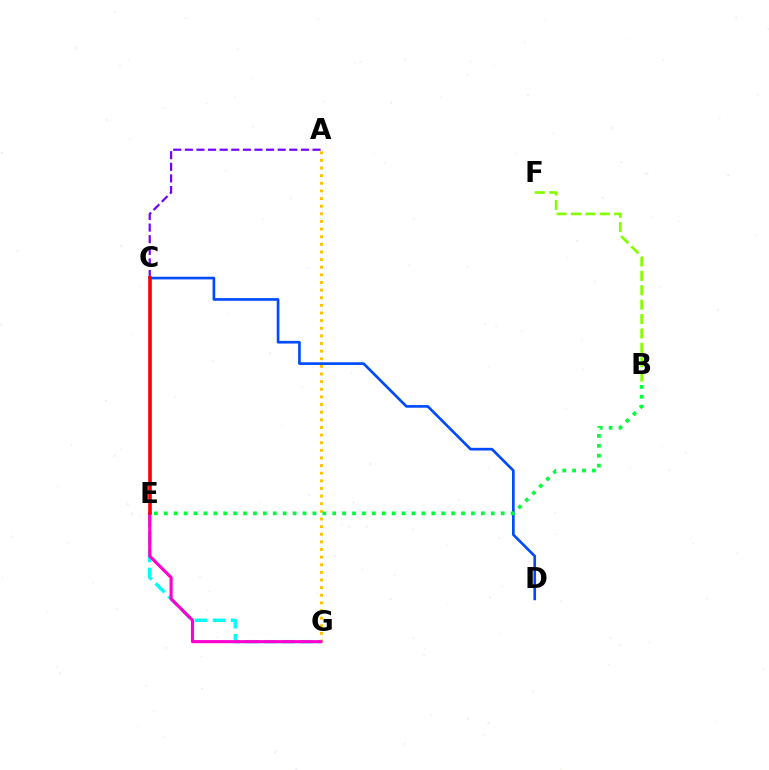{('A', 'C'): [{'color': '#7200ff', 'line_style': 'dashed', 'thickness': 1.58}], ('A', 'G'): [{'color': '#ffbd00', 'line_style': 'dotted', 'thickness': 2.07}], ('C', 'D'): [{'color': '#004bff', 'line_style': 'solid', 'thickness': 1.92}], ('B', 'E'): [{'color': '#00ff39', 'line_style': 'dotted', 'thickness': 2.69}], ('E', 'G'): [{'color': '#00fff6', 'line_style': 'dashed', 'thickness': 2.46}, {'color': '#ff00cf', 'line_style': 'solid', 'thickness': 2.25}], ('B', 'F'): [{'color': '#84ff00', 'line_style': 'dashed', 'thickness': 1.96}], ('C', 'E'): [{'color': '#ff0000', 'line_style': 'solid', 'thickness': 2.61}]}